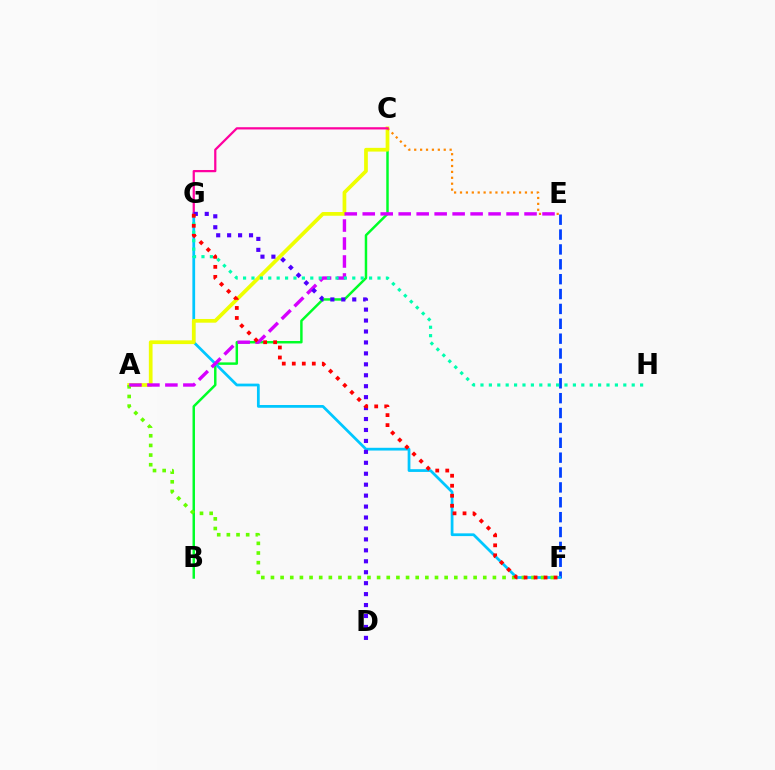{('E', 'F'): [{'color': '#003fff', 'line_style': 'dashed', 'thickness': 2.02}], ('B', 'C'): [{'color': '#00ff27', 'line_style': 'solid', 'thickness': 1.78}], ('F', 'G'): [{'color': '#00c7ff', 'line_style': 'solid', 'thickness': 1.98}, {'color': '#ff0000', 'line_style': 'dotted', 'thickness': 2.72}], ('A', 'C'): [{'color': '#eeff00', 'line_style': 'solid', 'thickness': 2.67}], ('C', 'E'): [{'color': '#ff8800', 'line_style': 'dotted', 'thickness': 1.6}], ('A', 'F'): [{'color': '#66ff00', 'line_style': 'dotted', 'thickness': 2.62}], ('A', 'E'): [{'color': '#d600ff', 'line_style': 'dashed', 'thickness': 2.44}], ('G', 'H'): [{'color': '#00ffaf', 'line_style': 'dotted', 'thickness': 2.28}], ('C', 'G'): [{'color': '#ff00a0', 'line_style': 'solid', 'thickness': 1.61}], ('D', 'G'): [{'color': '#4f00ff', 'line_style': 'dotted', 'thickness': 2.97}]}